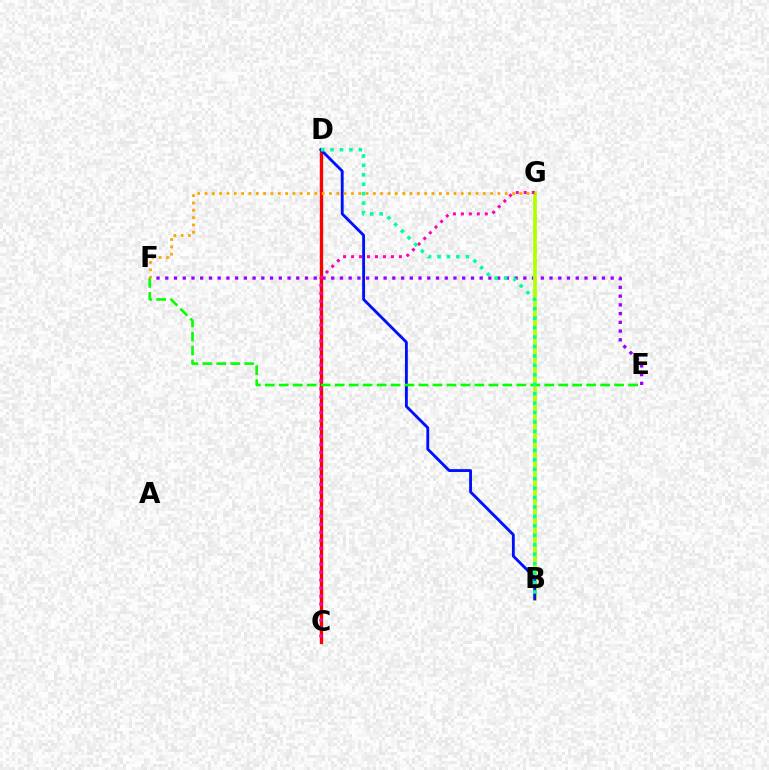{('E', 'F'): [{'color': '#9b00ff', 'line_style': 'dotted', 'thickness': 2.37}, {'color': '#08ff00', 'line_style': 'dashed', 'thickness': 1.9}], ('B', 'G'): [{'color': '#b3ff00', 'line_style': 'solid', 'thickness': 2.69}], ('C', 'D'): [{'color': '#00b5ff', 'line_style': 'dotted', 'thickness': 1.65}, {'color': '#ff0000', 'line_style': 'solid', 'thickness': 2.4}], ('B', 'D'): [{'color': '#0010ff', 'line_style': 'solid', 'thickness': 2.06}, {'color': '#00ff9d', 'line_style': 'dotted', 'thickness': 2.57}], ('C', 'G'): [{'color': '#ff00bd', 'line_style': 'dotted', 'thickness': 2.17}], ('F', 'G'): [{'color': '#ffa500', 'line_style': 'dotted', 'thickness': 1.99}]}